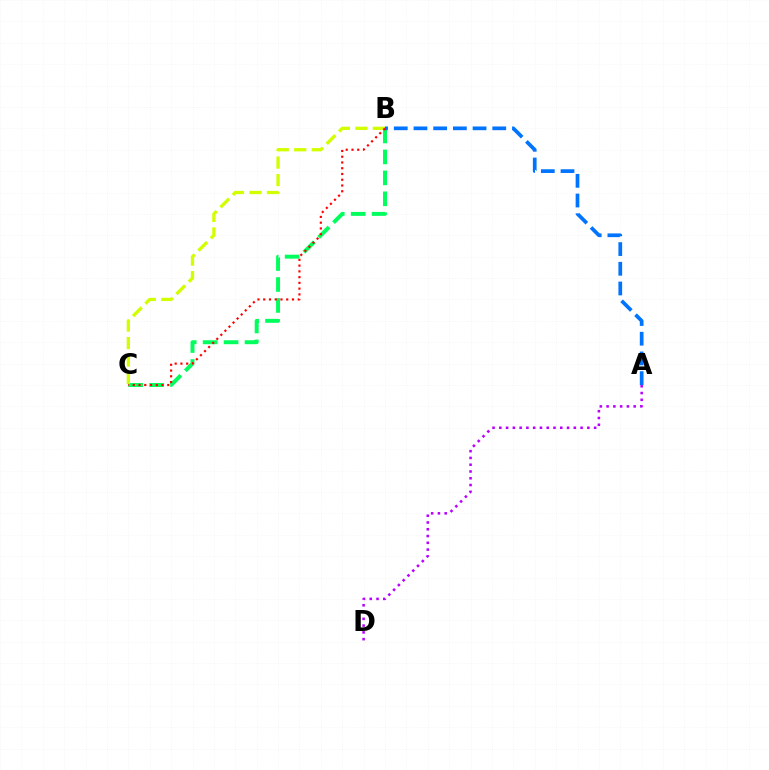{('A', 'D'): [{'color': '#b900ff', 'line_style': 'dotted', 'thickness': 1.84}], ('B', 'C'): [{'color': '#00ff5c', 'line_style': 'dashed', 'thickness': 2.85}, {'color': '#d1ff00', 'line_style': 'dashed', 'thickness': 2.38}, {'color': '#ff0000', 'line_style': 'dotted', 'thickness': 1.56}], ('A', 'B'): [{'color': '#0074ff', 'line_style': 'dashed', 'thickness': 2.68}]}